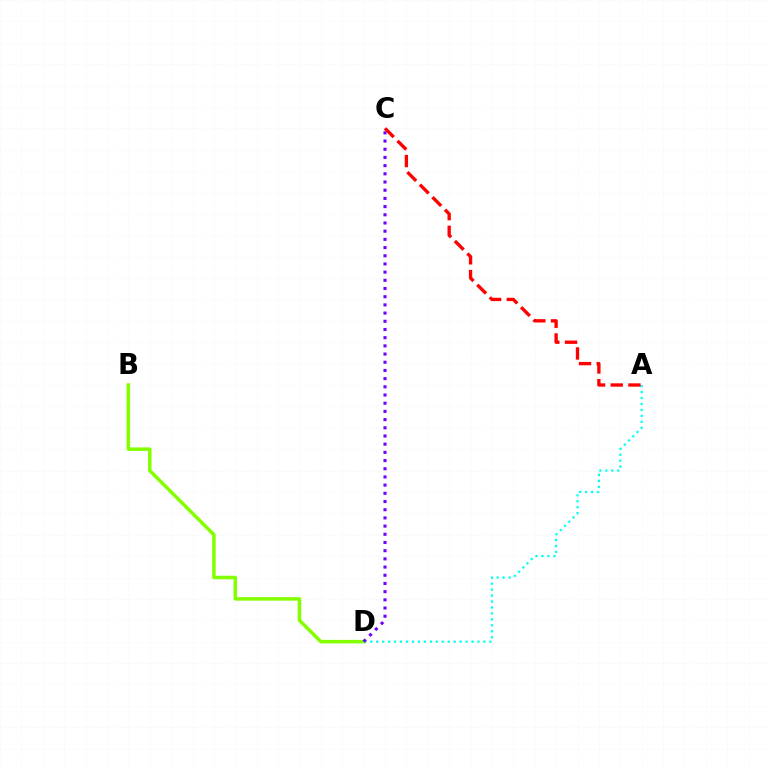{('A', 'D'): [{'color': '#00fff6', 'line_style': 'dotted', 'thickness': 1.62}], ('B', 'D'): [{'color': '#84ff00', 'line_style': 'solid', 'thickness': 2.53}], ('C', 'D'): [{'color': '#7200ff', 'line_style': 'dotted', 'thickness': 2.23}], ('A', 'C'): [{'color': '#ff0000', 'line_style': 'dashed', 'thickness': 2.4}]}